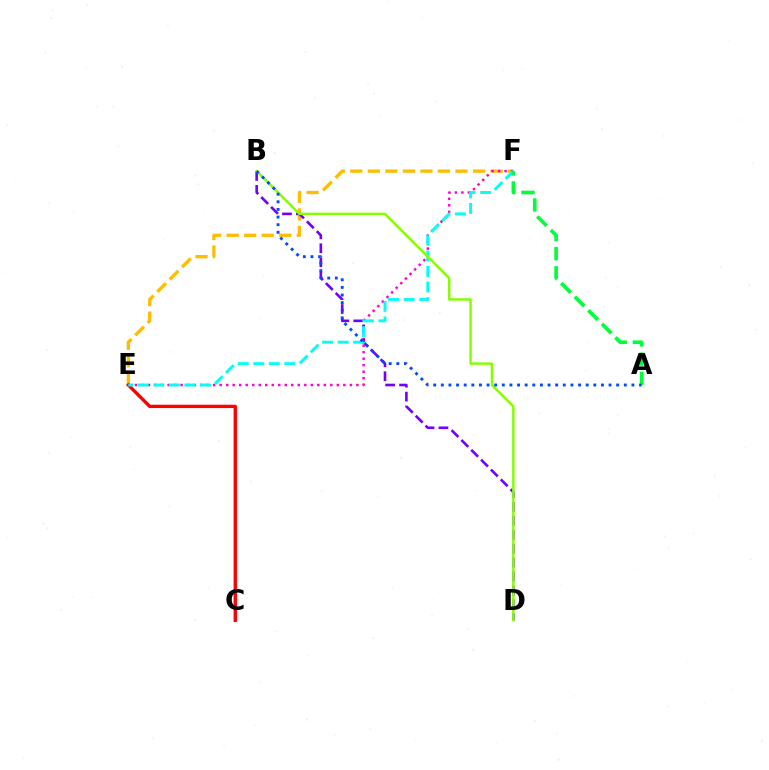{('E', 'F'): [{'color': '#ffbd00', 'line_style': 'dashed', 'thickness': 2.38}, {'color': '#ff00cf', 'line_style': 'dotted', 'thickness': 1.77}, {'color': '#00fff6', 'line_style': 'dashed', 'thickness': 2.11}], ('C', 'E'): [{'color': '#ff0000', 'line_style': 'solid', 'thickness': 2.42}], ('B', 'D'): [{'color': '#7200ff', 'line_style': 'dashed', 'thickness': 1.89}, {'color': '#84ff00', 'line_style': 'solid', 'thickness': 1.76}], ('A', 'F'): [{'color': '#00ff39', 'line_style': 'dashed', 'thickness': 2.61}], ('A', 'B'): [{'color': '#004bff', 'line_style': 'dotted', 'thickness': 2.07}]}